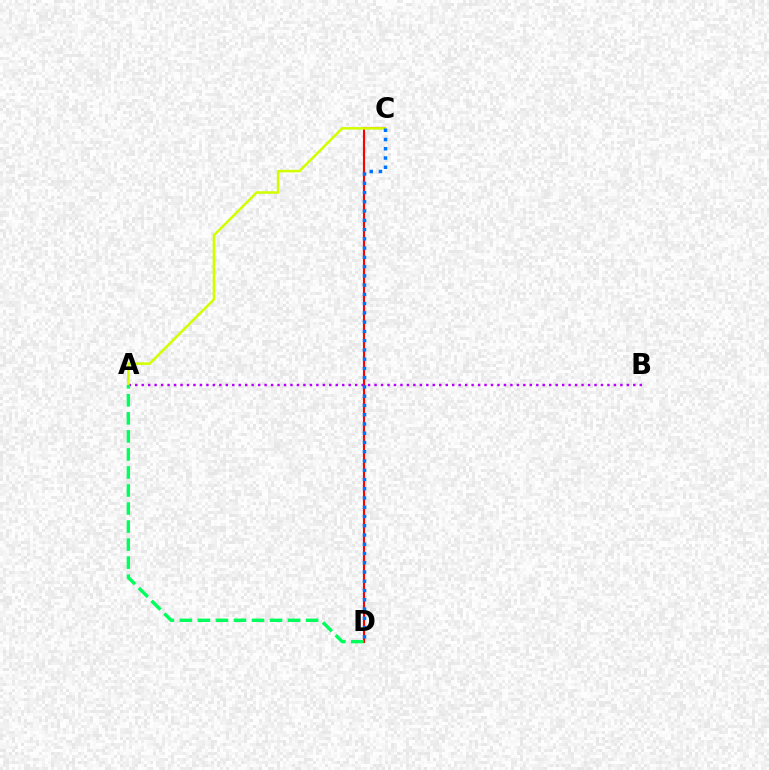{('A', 'B'): [{'color': '#b900ff', 'line_style': 'dotted', 'thickness': 1.76}], ('C', 'D'): [{'color': '#ff0000', 'line_style': 'solid', 'thickness': 1.55}, {'color': '#0074ff', 'line_style': 'dotted', 'thickness': 2.51}], ('A', 'C'): [{'color': '#d1ff00', 'line_style': 'solid', 'thickness': 1.82}], ('A', 'D'): [{'color': '#00ff5c', 'line_style': 'dashed', 'thickness': 2.45}]}